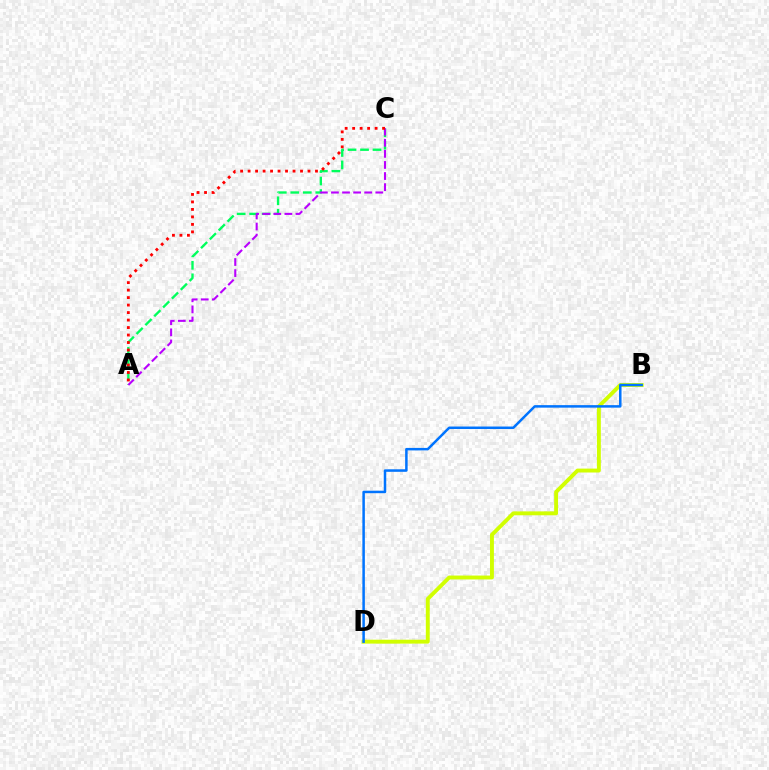{('A', 'C'): [{'color': '#00ff5c', 'line_style': 'dashed', 'thickness': 1.7}, {'color': '#b900ff', 'line_style': 'dashed', 'thickness': 1.51}, {'color': '#ff0000', 'line_style': 'dotted', 'thickness': 2.03}], ('B', 'D'): [{'color': '#d1ff00', 'line_style': 'solid', 'thickness': 2.81}, {'color': '#0074ff', 'line_style': 'solid', 'thickness': 1.8}]}